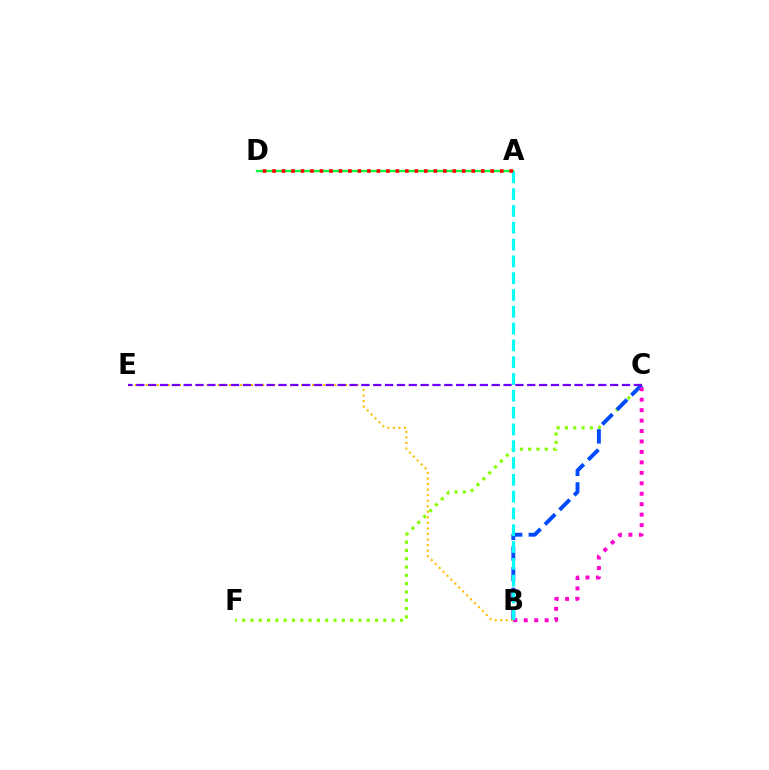{('C', 'F'): [{'color': '#84ff00', 'line_style': 'dotted', 'thickness': 2.26}], ('B', 'C'): [{'color': '#004bff', 'line_style': 'dashed', 'thickness': 2.8}, {'color': '#ff00cf', 'line_style': 'dotted', 'thickness': 2.84}], ('B', 'E'): [{'color': '#ffbd00', 'line_style': 'dotted', 'thickness': 1.51}], ('A', 'D'): [{'color': '#00ff39', 'line_style': 'solid', 'thickness': 1.66}, {'color': '#ff0000', 'line_style': 'dotted', 'thickness': 2.58}], ('C', 'E'): [{'color': '#7200ff', 'line_style': 'dashed', 'thickness': 1.61}], ('A', 'B'): [{'color': '#00fff6', 'line_style': 'dashed', 'thickness': 2.28}]}